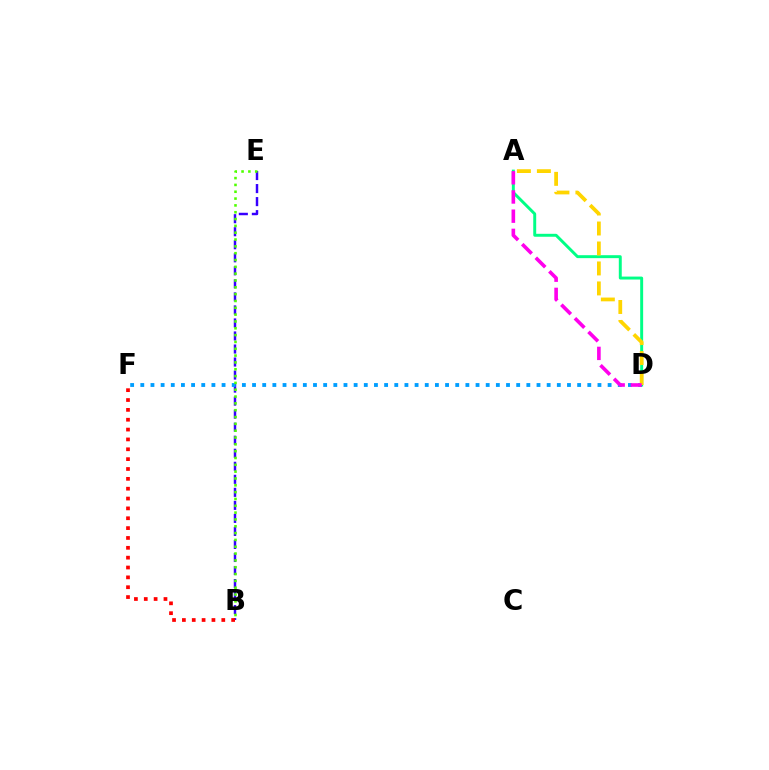{('A', 'D'): [{'color': '#00ff86', 'line_style': 'solid', 'thickness': 2.12}, {'color': '#ffd500', 'line_style': 'dashed', 'thickness': 2.71}, {'color': '#ff00ed', 'line_style': 'dashed', 'thickness': 2.61}], ('B', 'E'): [{'color': '#3700ff', 'line_style': 'dashed', 'thickness': 1.77}, {'color': '#4fff00', 'line_style': 'dotted', 'thickness': 1.85}], ('D', 'F'): [{'color': '#009eff', 'line_style': 'dotted', 'thickness': 2.76}], ('B', 'F'): [{'color': '#ff0000', 'line_style': 'dotted', 'thickness': 2.68}]}